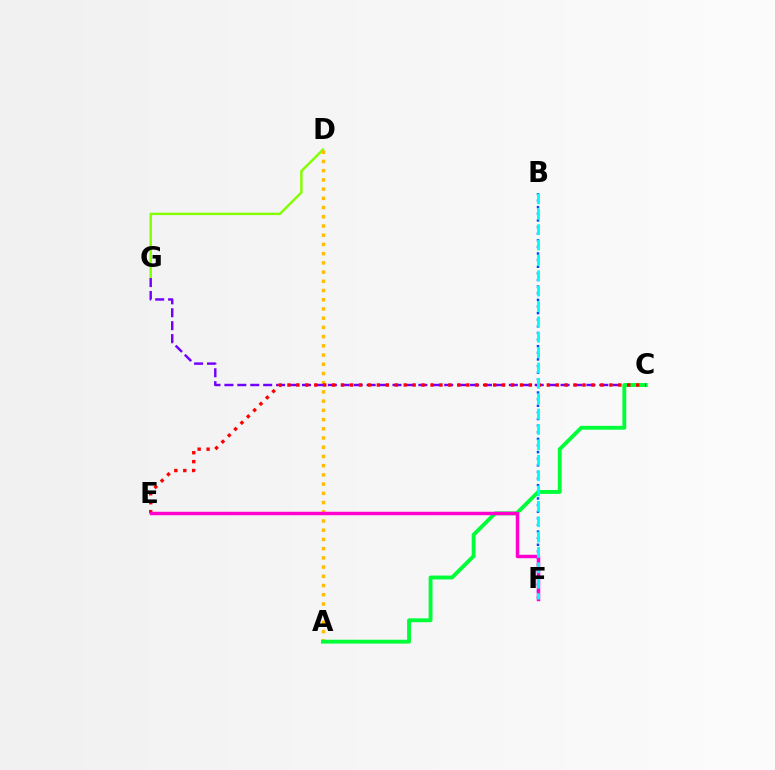{('B', 'F'): [{'color': '#004bff', 'line_style': 'dotted', 'thickness': 1.8}, {'color': '#00fff6', 'line_style': 'dashed', 'thickness': 2.09}], ('D', 'G'): [{'color': '#84ff00', 'line_style': 'solid', 'thickness': 1.76}], ('A', 'D'): [{'color': '#ffbd00', 'line_style': 'dotted', 'thickness': 2.5}], ('C', 'G'): [{'color': '#7200ff', 'line_style': 'dashed', 'thickness': 1.76}], ('A', 'C'): [{'color': '#00ff39', 'line_style': 'solid', 'thickness': 2.79}], ('C', 'E'): [{'color': '#ff0000', 'line_style': 'dotted', 'thickness': 2.43}], ('E', 'F'): [{'color': '#ff00cf', 'line_style': 'solid', 'thickness': 2.49}]}